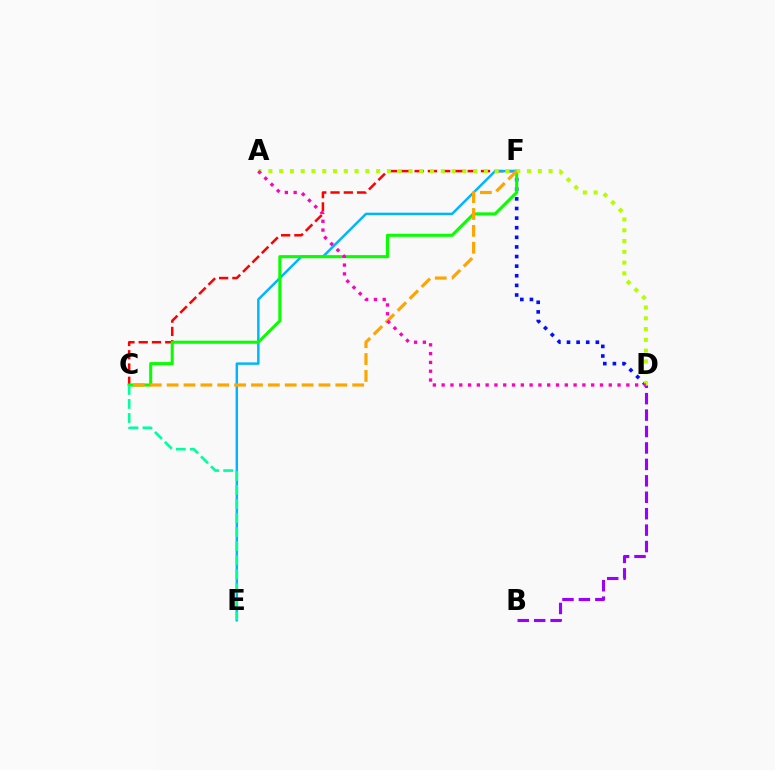{('D', 'F'): [{'color': '#0010ff', 'line_style': 'dotted', 'thickness': 2.61}], ('B', 'D'): [{'color': '#9b00ff', 'line_style': 'dashed', 'thickness': 2.23}], ('C', 'F'): [{'color': '#ff0000', 'line_style': 'dashed', 'thickness': 1.8}, {'color': '#08ff00', 'line_style': 'solid', 'thickness': 2.21}, {'color': '#ffa500', 'line_style': 'dashed', 'thickness': 2.29}], ('E', 'F'): [{'color': '#00b5ff', 'line_style': 'solid', 'thickness': 1.77}], ('A', 'D'): [{'color': '#b3ff00', 'line_style': 'dotted', 'thickness': 2.93}, {'color': '#ff00bd', 'line_style': 'dotted', 'thickness': 2.39}], ('C', 'E'): [{'color': '#00ff9d', 'line_style': 'dashed', 'thickness': 1.91}]}